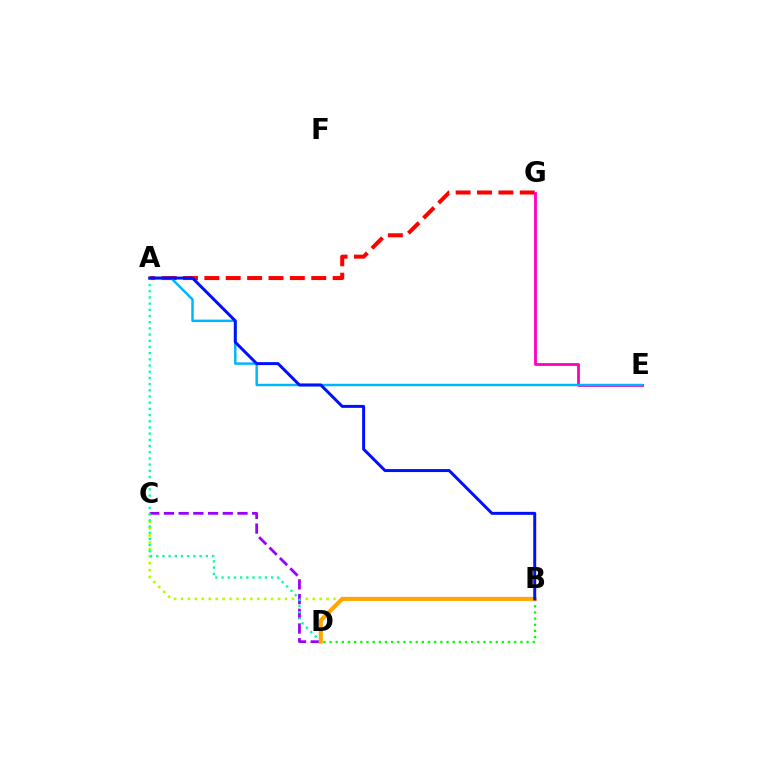{('A', 'G'): [{'color': '#ff0000', 'line_style': 'dashed', 'thickness': 2.9}], ('B', 'C'): [{'color': '#b3ff00', 'line_style': 'dotted', 'thickness': 1.88}], ('C', 'D'): [{'color': '#9b00ff', 'line_style': 'dashed', 'thickness': 2.0}], ('B', 'D'): [{'color': '#08ff00', 'line_style': 'dotted', 'thickness': 1.67}, {'color': '#ffa500', 'line_style': 'solid', 'thickness': 2.93}], ('E', 'G'): [{'color': '#ff00bd', 'line_style': 'solid', 'thickness': 2.02}], ('A', 'D'): [{'color': '#00ff9d', 'line_style': 'dotted', 'thickness': 1.68}], ('A', 'E'): [{'color': '#00b5ff', 'line_style': 'solid', 'thickness': 1.76}], ('A', 'B'): [{'color': '#0010ff', 'line_style': 'solid', 'thickness': 2.14}]}